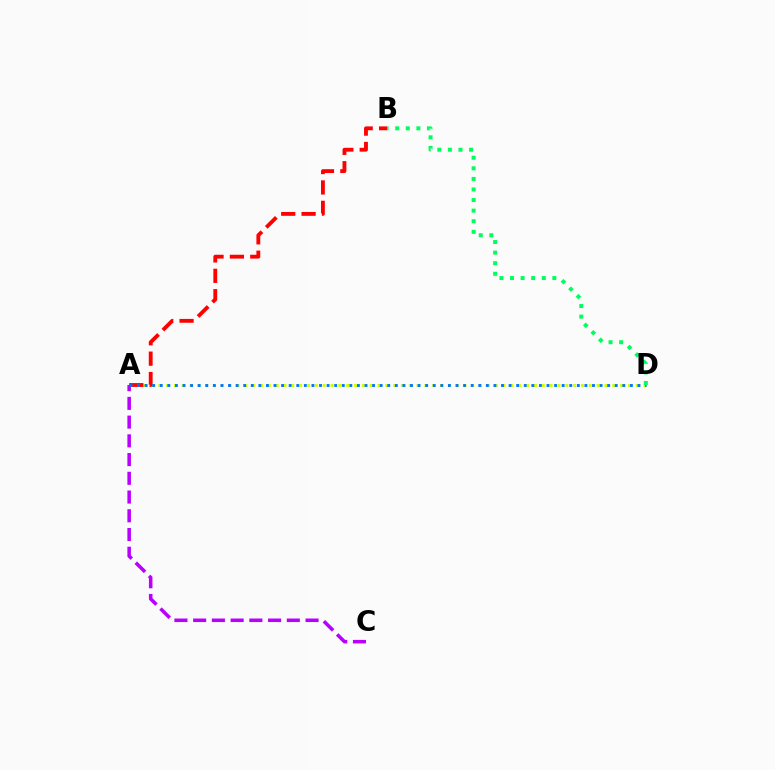{('A', 'C'): [{'color': '#b900ff', 'line_style': 'dashed', 'thickness': 2.54}], ('A', 'D'): [{'color': '#d1ff00', 'line_style': 'dotted', 'thickness': 2.13}, {'color': '#0074ff', 'line_style': 'dotted', 'thickness': 2.06}], ('A', 'B'): [{'color': '#ff0000', 'line_style': 'dashed', 'thickness': 2.77}], ('B', 'D'): [{'color': '#00ff5c', 'line_style': 'dotted', 'thickness': 2.87}]}